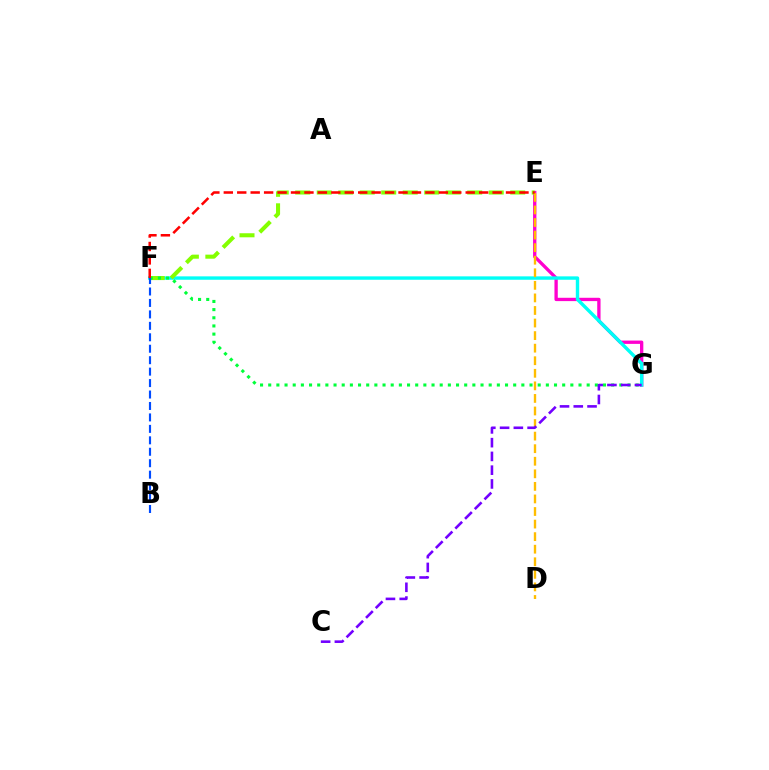{('E', 'G'): [{'color': '#ff00cf', 'line_style': 'solid', 'thickness': 2.39}], ('F', 'G'): [{'color': '#00fff6', 'line_style': 'solid', 'thickness': 2.45}, {'color': '#00ff39', 'line_style': 'dotted', 'thickness': 2.22}], ('E', 'F'): [{'color': '#84ff00', 'line_style': 'dashed', 'thickness': 2.92}, {'color': '#ff0000', 'line_style': 'dashed', 'thickness': 1.83}], ('D', 'E'): [{'color': '#ffbd00', 'line_style': 'dashed', 'thickness': 1.71}], ('B', 'F'): [{'color': '#004bff', 'line_style': 'dashed', 'thickness': 1.56}], ('C', 'G'): [{'color': '#7200ff', 'line_style': 'dashed', 'thickness': 1.87}]}